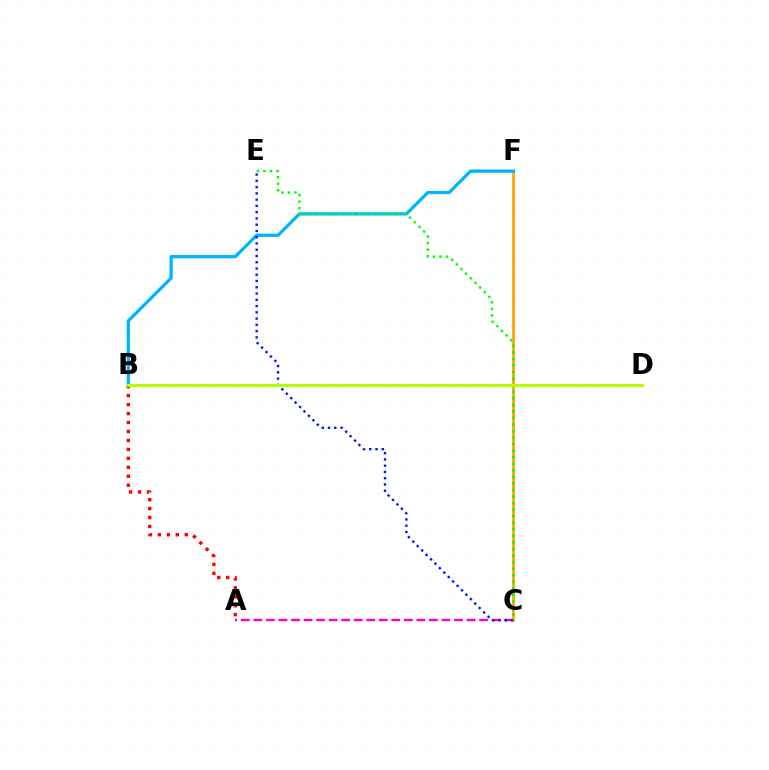{('C', 'F'): [{'color': '#ffa500', 'line_style': 'solid', 'thickness': 1.98}], ('A', 'B'): [{'color': '#ff0000', 'line_style': 'dotted', 'thickness': 2.43}], ('A', 'C'): [{'color': '#ff00bd', 'line_style': 'dashed', 'thickness': 1.7}], ('B', 'F'): [{'color': '#00b5ff', 'line_style': 'solid', 'thickness': 2.33}], ('C', 'E'): [{'color': '#0010ff', 'line_style': 'dotted', 'thickness': 1.7}, {'color': '#08ff00', 'line_style': 'dotted', 'thickness': 1.78}], ('B', 'D'): [{'color': '#9b00ff', 'line_style': 'solid', 'thickness': 1.81}, {'color': '#00ff9d', 'line_style': 'dashed', 'thickness': 1.85}, {'color': '#b3ff00', 'line_style': 'solid', 'thickness': 2.21}]}